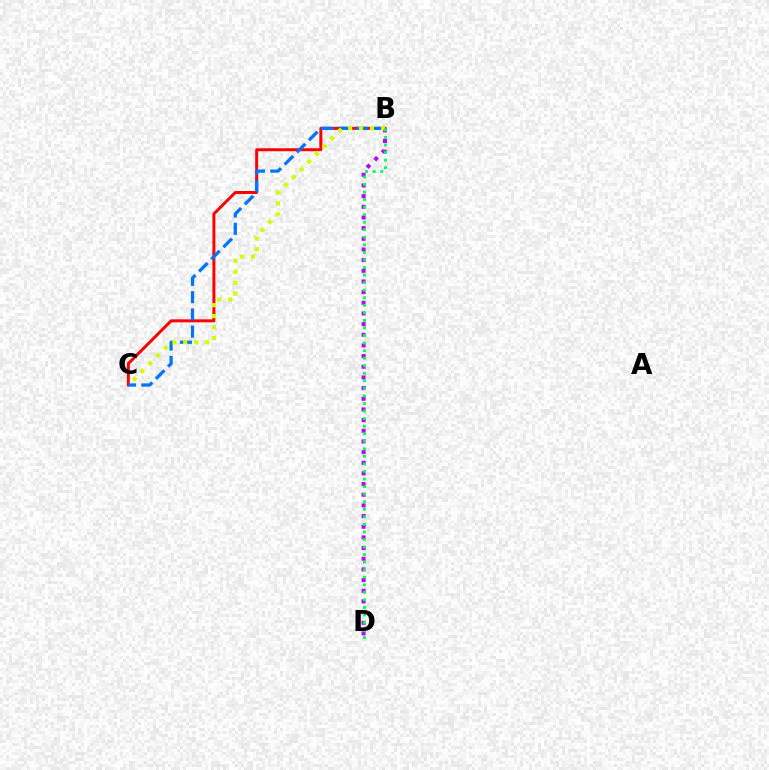{('B', 'C'): [{'color': '#ff0000', 'line_style': 'solid', 'thickness': 2.15}, {'color': '#0074ff', 'line_style': 'dashed', 'thickness': 2.34}, {'color': '#d1ff00', 'line_style': 'dotted', 'thickness': 2.98}], ('B', 'D'): [{'color': '#b900ff', 'line_style': 'dotted', 'thickness': 2.9}, {'color': '#00ff5c', 'line_style': 'dotted', 'thickness': 2.05}]}